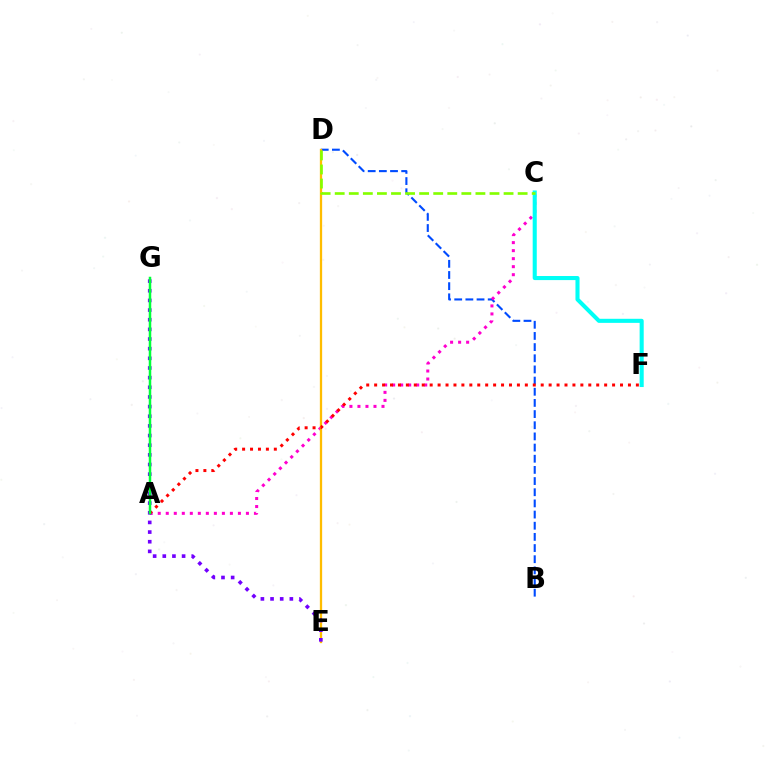{('B', 'D'): [{'color': '#004bff', 'line_style': 'dashed', 'thickness': 1.52}], ('A', 'C'): [{'color': '#ff00cf', 'line_style': 'dotted', 'thickness': 2.18}], ('D', 'E'): [{'color': '#ffbd00', 'line_style': 'solid', 'thickness': 1.65}], ('C', 'F'): [{'color': '#00fff6', 'line_style': 'solid', 'thickness': 2.94}], ('E', 'G'): [{'color': '#7200ff', 'line_style': 'dotted', 'thickness': 2.62}], ('C', 'D'): [{'color': '#84ff00', 'line_style': 'dashed', 'thickness': 1.91}], ('A', 'F'): [{'color': '#ff0000', 'line_style': 'dotted', 'thickness': 2.15}], ('A', 'G'): [{'color': '#00ff39', 'line_style': 'solid', 'thickness': 1.8}]}